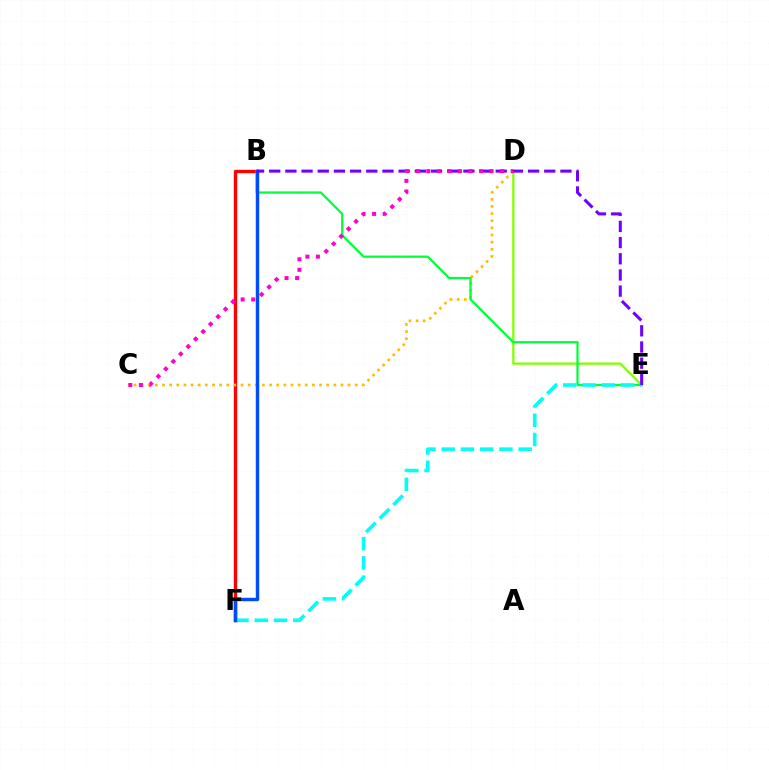{('D', 'E'): [{'color': '#84ff00', 'line_style': 'solid', 'thickness': 1.65}], ('B', 'F'): [{'color': '#ff0000', 'line_style': 'solid', 'thickness': 2.43}, {'color': '#004bff', 'line_style': 'solid', 'thickness': 2.46}], ('C', 'D'): [{'color': '#ffbd00', 'line_style': 'dotted', 'thickness': 1.94}, {'color': '#ff00cf', 'line_style': 'dotted', 'thickness': 2.87}], ('B', 'E'): [{'color': '#00ff39', 'line_style': 'solid', 'thickness': 1.61}, {'color': '#7200ff', 'line_style': 'dashed', 'thickness': 2.2}], ('E', 'F'): [{'color': '#00fff6', 'line_style': 'dashed', 'thickness': 2.61}]}